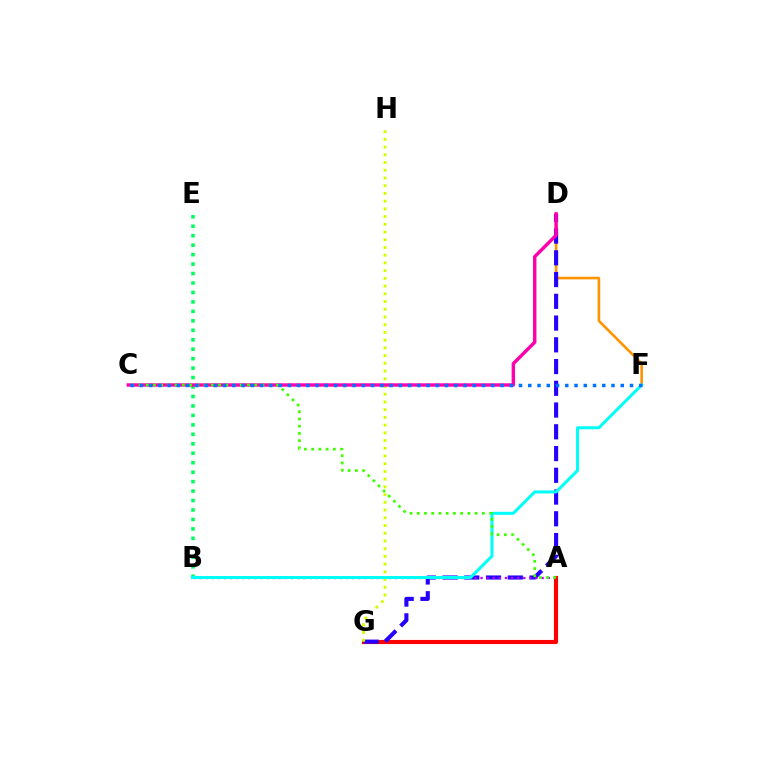{('A', 'G'): [{'color': '#ff0000', 'line_style': 'solid', 'thickness': 2.96}], ('B', 'E'): [{'color': '#00ff5c', 'line_style': 'dotted', 'thickness': 2.57}], ('D', 'F'): [{'color': '#ff9400', 'line_style': 'solid', 'thickness': 1.89}], ('D', 'G'): [{'color': '#2500ff', 'line_style': 'dashed', 'thickness': 2.95}], ('A', 'B'): [{'color': '#b900ff', 'line_style': 'dotted', 'thickness': 1.66}], ('G', 'H'): [{'color': '#d1ff00', 'line_style': 'dotted', 'thickness': 2.1}], ('B', 'F'): [{'color': '#00fff6', 'line_style': 'solid', 'thickness': 2.18}], ('C', 'D'): [{'color': '#ff00ac', 'line_style': 'solid', 'thickness': 2.46}], ('A', 'C'): [{'color': '#3dff00', 'line_style': 'dotted', 'thickness': 1.97}], ('C', 'F'): [{'color': '#0074ff', 'line_style': 'dotted', 'thickness': 2.51}]}